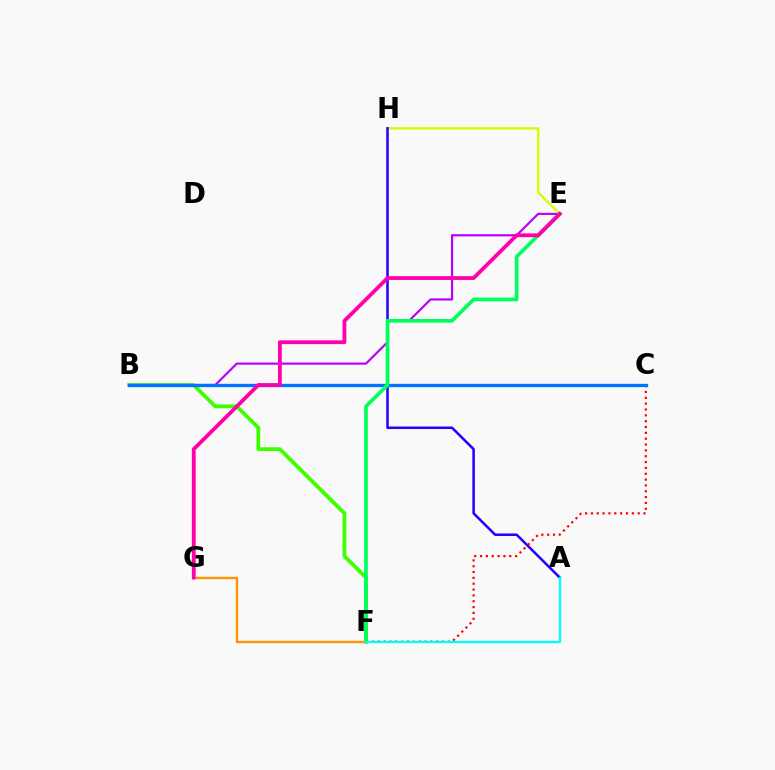{('B', 'E'): [{'color': '#b900ff', 'line_style': 'solid', 'thickness': 1.58}], ('B', 'F'): [{'color': '#3dff00', 'line_style': 'solid', 'thickness': 2.73}], ('E', 'H'): [{'color': '#d1ff00', 'line_style': 'solid', 'thickness': 1.66}], ('A', 'H'): [{'color': '#2500ff', 'line_style': 'solid', 'thickness': 1.82}], ('C', 'F'): [{'color': '#ff0000', 'line_style': 'dotted', 'thickness': 1.59}], ('B', 'C'): [{'color': '#0074ff', 'line_style': 'solid', 'thickness': 2.39}], ('E', 'F'): [{'color': '#00ff5c', 'line_style': 'solid', 'thickness': 2.65}], ('F', 'G'): [{'color': '#ff9400', 'line_style': 'solid', 'thickness': 1.73}], ('A', 'F'): [{'color': '#00fff6', 'line_style': 'solid', 'thickness': 1.67}], ('E', 'G'): [{'color': '#ff00ac', 'line_style': 'solid', 'thickness': 2.74}]}